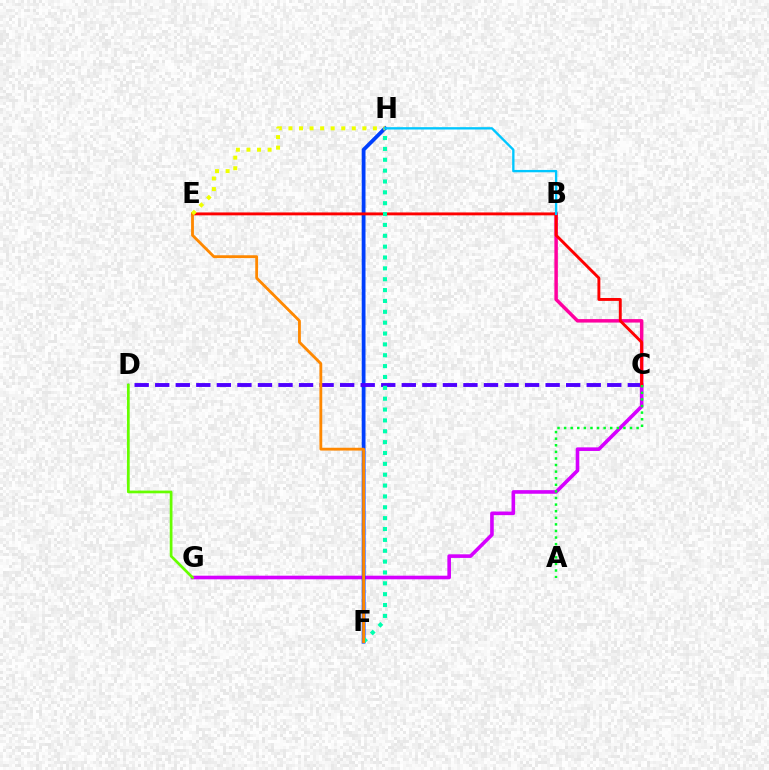{('C', 'G'): [{'color': '#d600ff', 'line_style': 'solid', 'thickness': 2.6}], ('F', 'H'): [{'color': '#003fff', 'line_style': 'solid', 'thickness': 2.73}, {'color': '#00ffaf', 'line_style': 'dotted', 'thickness': 2.95}], ('C', 'D'): [{'color': '#4f00ff', 'line_style': 'dashed', 'thickness': 2.79}], ('B', 'C'): [{'color': '#ff00a0', 'line_style': 'solid', 'thickness': 2.5}], ('C', 'E'): [{'color': '#ff0000', 'line_style': 'solid', 'thickness': 2.09}], ('D', 'G'): [{'color': '#66ff00', 'line_style': 'solid', 'thickness': 1.96}], ('E', 'F'): [{'color': '#ff8800', 'line_style': 'solid', 'thickness': 2.03}], ('E', 'H'): [{'color': '#eeff00', 'line_style': 'dotted', 'thickness': 2.87}], ('B', 'H'): [{'color': '#00c7ff', 'line_style': 'solid', 'thickness': 1.69}], ('A', 'C'): [{'color': '#00ff27', 'line_style': 'dotted', 'thickness': 1.79}]}